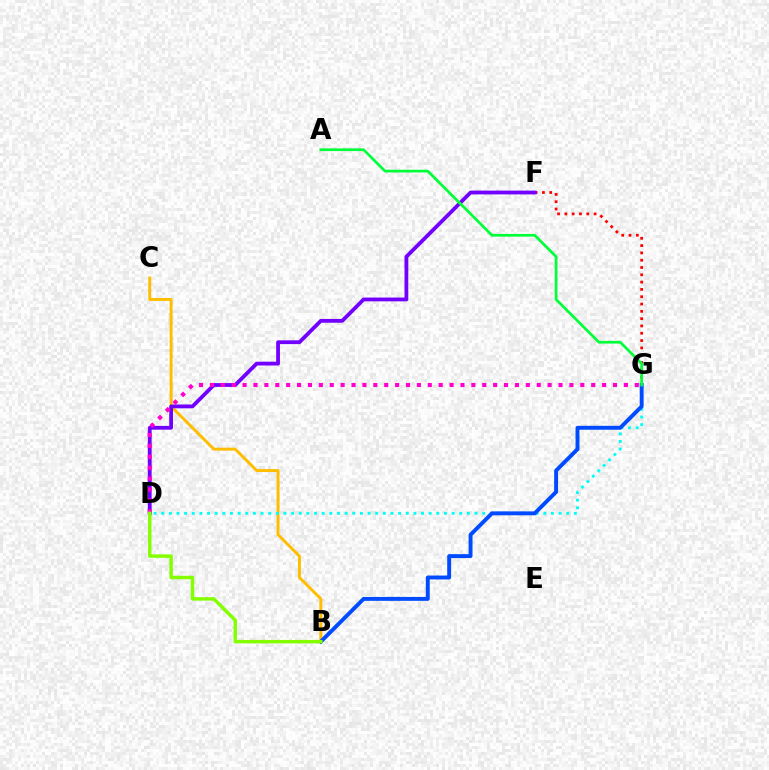{('B', 'C'): [{'color': '#ffbd00', 'line_style': 'solid', 'thickness': 2.11}], ('F', 'G'): [{'color': '#ff0000', 'line_style': 'dotted', 'thickness': 1.99}], ('D', 'F'): [{'color': '#7200ff', 'line_style': 'solid', 'thickness': 2.74}], ('D', 'G'): [{'color': '#00fff6', 'line_style': 'dotted', 'thickness': 2.08}, {'color': '#ff00cf', 'line_style': 'dotted', 'thickness': 2.96}], ('B', 'G'): [{'color': '#004bff', 'line_style': 'solid', 'thickness': 2.82}], ('A', 'G'): [{'color': '#00ff39', 'line_style': 'solid', 'thickness': 1.96}], ('B', 'D'): [{'color': '#84ff00', 'line_style': 'solid', 'thickness': 2.49}]}